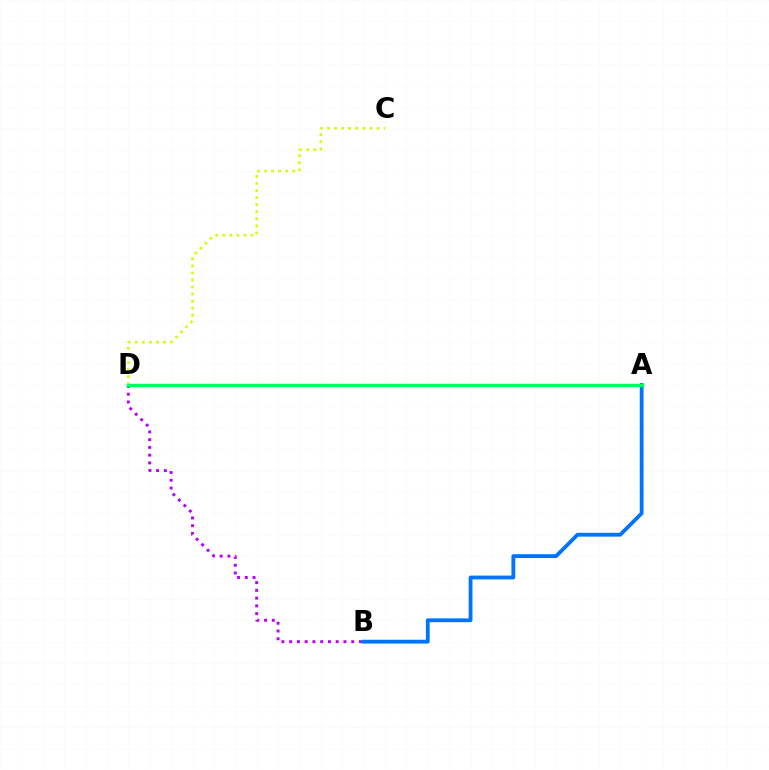{('B', 'D'): [{'color': '#b900ff', 'line_style': 'dotted', 'thickness': 2.11}], ('A', 'D'): [{'color': '#ff0000', 'line_style': 'solid', 'thickness': 2.02}, {'color': '#00ff5c', 'line_style': 'solid', 'thickness': 2.42}], ('C', 'D'): [{'color': '#d1ff00', 'line_style': 'dotted', 'thickness': 1.92}], ('A', 'B'): [{'color': '#0074ff', 'line_style': 'solid', 'thickness': 2.74}]}